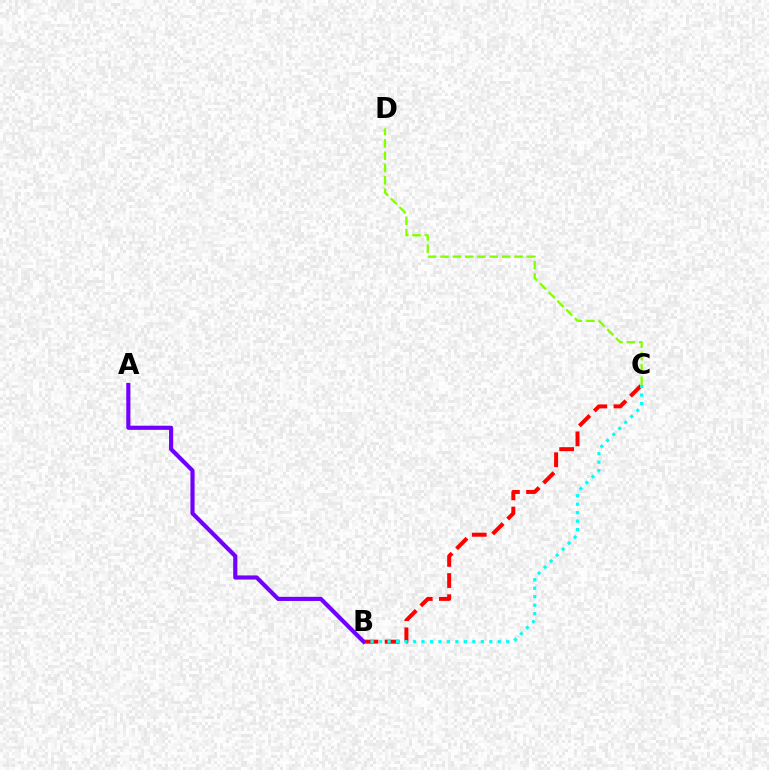{('B', 'C'): [{'color': '#ff0000', 'line_style': 'dashed', 'thickness': 2.87}, {'color': '#00fff6', 'line_style': 'dotted', 'thickness': 2.3}], ('A', 'B'): [{'color': '#7200ff', 'line_style': 'solid', 'thickness': 2.99}], ('C', 'D'): [{'color': '#84ff00', 'line_style': 'dashed', 'thickness': 1.67}]}